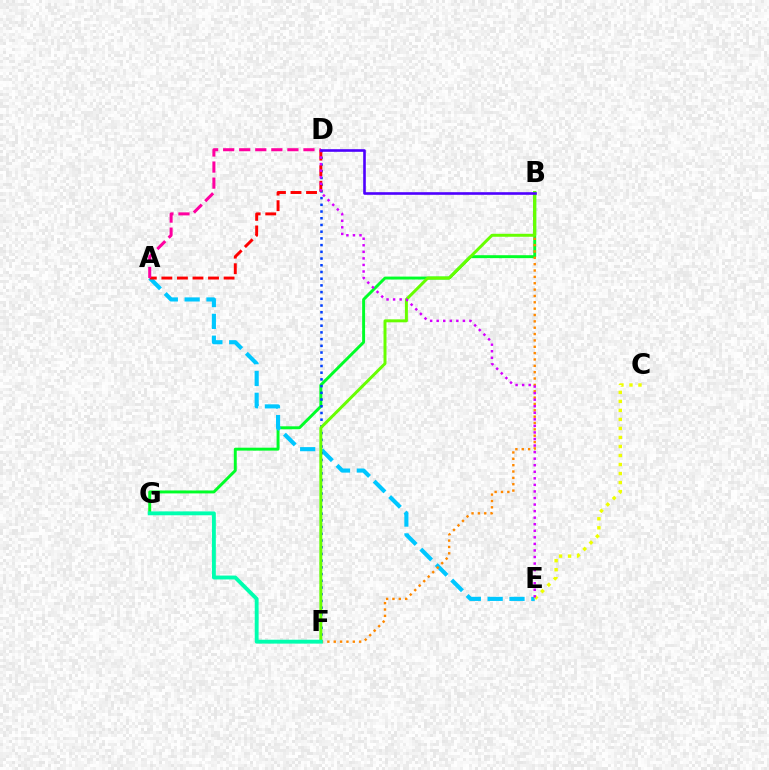{('B', 'G'): [{'color': '#00ff27', 'line_style': 'solid', 'thickness': 2.11}], ('A', 'E'): [{'color': '#00c7ff', 'line_style': 'dashed', 'thickness': 2.97}], ('D', 'F'): [{'color': '#003fff', 'line_style': 'dotted', 'thickness': 1.82}], ('C', 'E'): [{'color': '#eeff00', 'line_style': 'dotted', 'thickness': 2.45}], ('B', 'F'): [{'color': '#ff8800', 'line_style': 'dotted', 'thickness': 1.73}, {'color': '#66ff00', 'line_style': 'solid', 'thickness': 2.14}], ('A', 'D'): [{'color': '#ff0000', 'line_style': 'dashed', 'thickness': 2.11}, {'color': '#ff00a0', 'line_style': 'dashed', 'thickness': 2.18}], ('F', 'G'): [{'color': '#00ffaf', 'line_style': 'solid', 'thickness': 2.79}], ('D', 'E'): [{'color': '#d600ff', 'line_style': 'dotted', 'thickness': 1.78}], ('B', 'D'): [{'color': '#4f00ff', 'line_style': 'solid', 'thickness': 1.89}]}